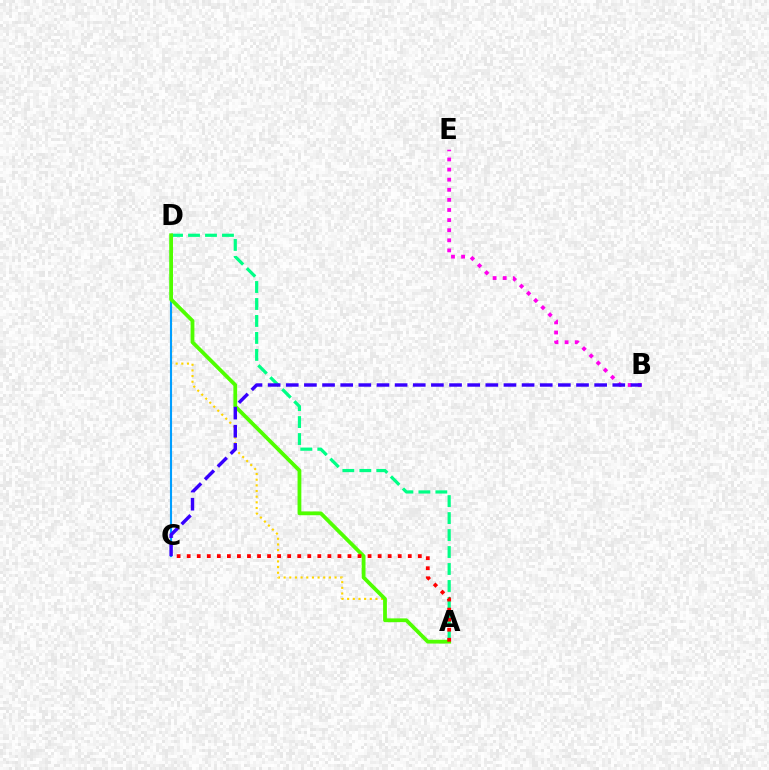{('A', 'D'): [{'color': '#00ff86', 'line_style': 'dashed', 'thickness': 2.31}, {'color': '#ffd500', 'line_style': 'dotted', 'thickness': 1.54}, {'color': '#4fff00', 'line_style': 'solid', 'thickness': 2.72}], ('C', 'D'): [{'color': '#009eff', 'line_style': 'solid', 'thickness': 1.52}], ('B', 'E'): [{'color': '#ff00ed', 'line_style': 'dotted', 'thickness': 2.74}], ('B', 'C'): [{'color': '#3700ff', 'line_style': 'dashed', 'thickness': 2.46}], ('A', 'C'): [{'color': '#ff0000', 'line_style': 'dotted', 'thickness': 2.73}]}